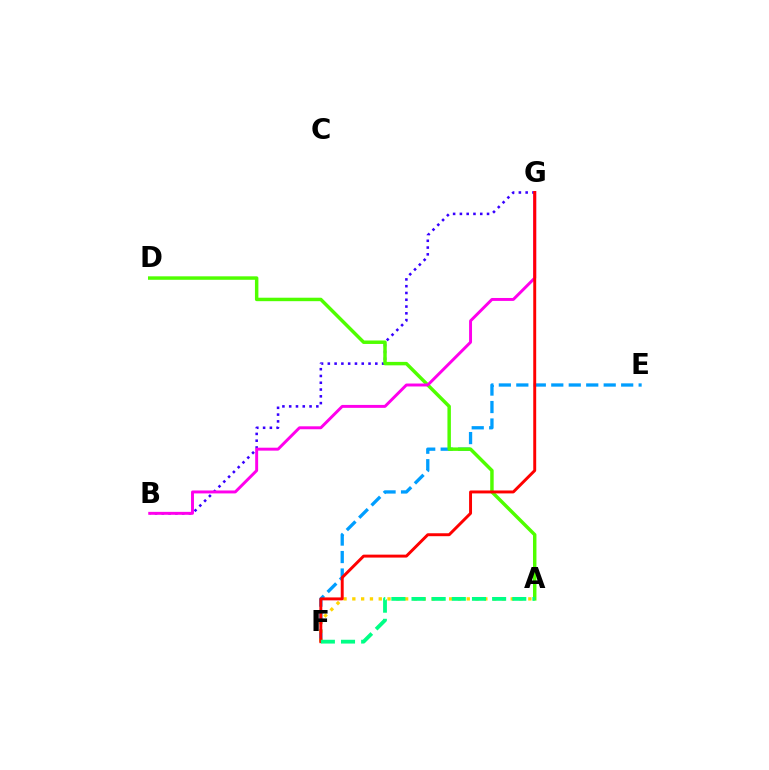{('B', 'G'): [{'color': '#3700ff', 'line_style': 'dotted', 'thickness': 1.84}, {'color': '#ff00ed', 'line_style': 'solid', 'thickness': 2.11}], ('E', 'F'): [{'color': '#009eff', 'line_style': 'dashed', 'thickness': 2.37}], ('A', 'D'): [{'color': '#4fff00', 'line_style': 'solid', 'thickness': 2.49}], ('A', 'F'): [{'color': '#ffd500', 'line_style': 'dotted', 'thickness': 2.39}, {'color': '#00ff86', 'line_style': 'dashed', 'thickness': 2.74}], ('F', 'G'): [{'color': '#ff0000', 'line_style': 'solid', 'thickness': 2.12}]}